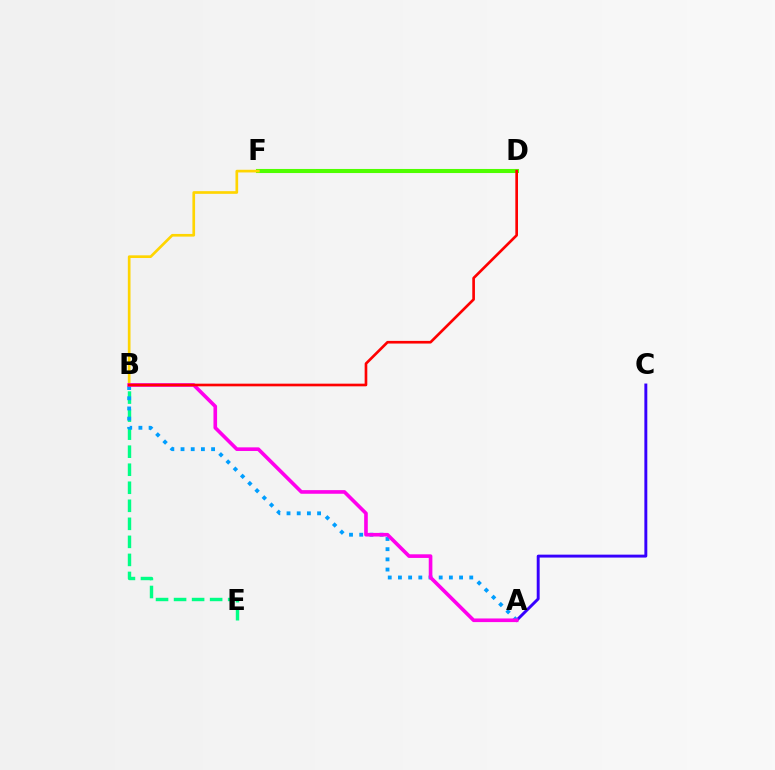{('B', 'E'): [{'color': '#00ff86', 'line_style': 'dashed', 'thickness': 2.45}], ('A', 'C'): [{'color': '#3700ff', 'line_style': 'solid', 'thickness': 2.11}], ('D', 'F'): [{'color': '#4fff00', 'line_style': 'solid', 'thickness': 2.93}], ('B', 'F'): [{'color': '#ffd500', 'line_style': 'solid', 'thickness': 1.93}], ('A', 'B'): [{'color': '#009eff', 'line_style': 'dotted', 'thickness': 2.77}, {'color': '#ff00ed', 'line_style': 'solid', 'thickness': 2.61}], ('B', 'D'): [{'color': '#ff0000', 'line_style': 'solid', 'thickness': 1.91}]}